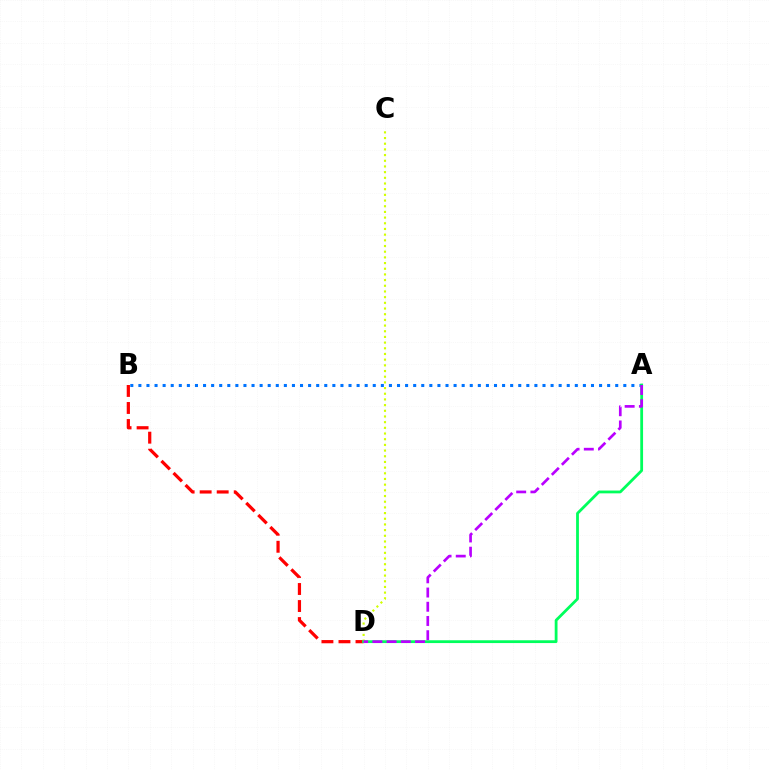{('B', 'D'): [{'color': '#ff0000', 'line_style': 'dashed', 'thickness': 2.31}], ('A', 'B'): [{'color': '#0074ff', 'line_style': 'dotted', 'thickness': 2.2}], ('C', 'D'): [{'color': '#d1ff00', 'line_style': 'dotted', 'thickness': 1.54}], ('A', 'D'): [{'color': '#00ff5c', 'line_style': 'solid', 'thickness': 2.01}, {'color': '#b900ff', 'line_style': 'dashed', 'thickness': 1.93}]}